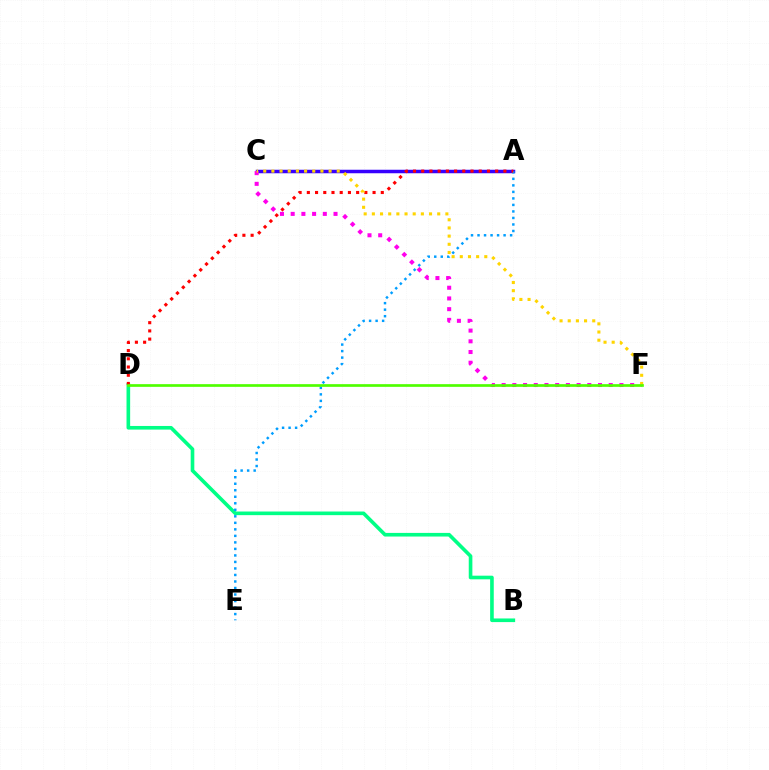{('A', 'C'): [{'color': '#3700ff', 'line_style': 'solid', 'thickness': 2.52}], ('B', 'D'): [{'color': '#00ff86', 'line_style': 'solid', 'thickness': 2.61}], ('A', 'E'): [{'color': '#009eff', 'line_style': 'dotted', 'thickness': 1.77}], ('C', 'F'): [{'color': '#ff00ed', 'line_style': 'dotted', 'thickness': 2.91}, {'color': '#ffd500', 'line_style': 'dotted', 'thickness': 2.22}], ('A', 'D'): [{'color': '#ff0000', 'line_style': 'dotted', 'thickness': 2.23}], ('D', 'F'): [{'color': '#4fff00', 'line_style': 'solid', 'thickness': 1.94}]}